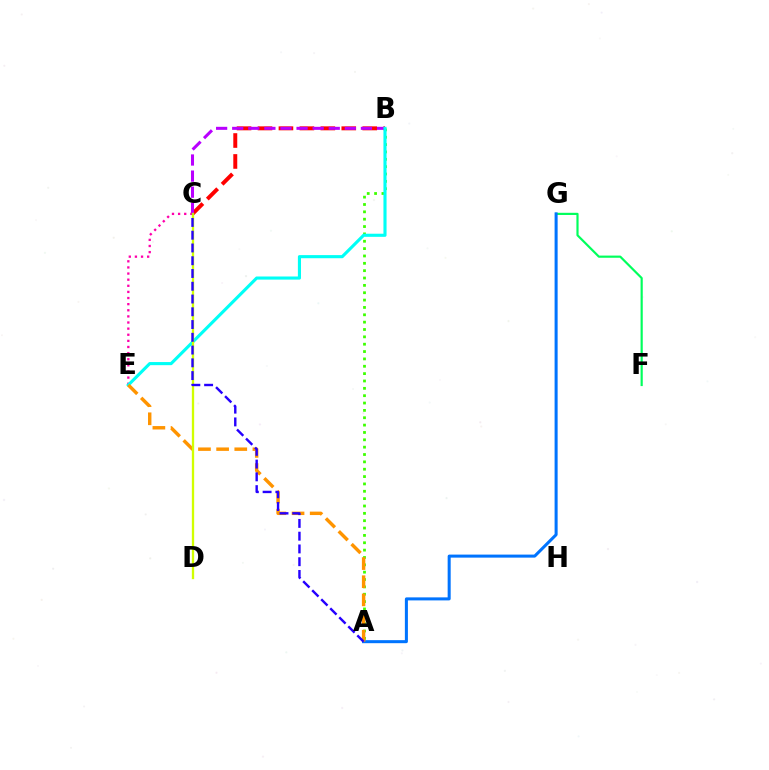{('B', 'C'): [{'color': '#ff0000', 'line_style': 'dashed', 'thickness': 2.85}, {'color': '#b900ff', 'line_style': 'dashed', 'thickness': 2.19}], ('A', 'B'): [{'color': '#3dff00', 'line_style': 'dotted', 'thickness': 2.0}], ('C', 'E'): [{'color': '#ff00ac', 'line_style': 'dotted', 'thickness': 1.66}], ('F', 'G'): [{'color': '#00ff5c', 'line_style': 'solid', 'thickness': 1.57}], ('B', 'E'): [{'color': '#00fff6', 'line_style': 'solid', 'thickness': 2.24}], ('A', 'G'): [{'color': '#0074ff', 'line_style': 'solid', 'thickness': 2.18}], ('A', 'E'): [{'color': '#ff9400', 'line_style': 'dashed', 'thickness': 2.47}], ('C', 'D'): [{'color': '#d1ff00', 'line_style': 'solid', 'thickness': 1.67}], ('A', 'C'): [{'color': '#2500ff', 'line_style': 'dashed', 'thickness': 1.73}]}